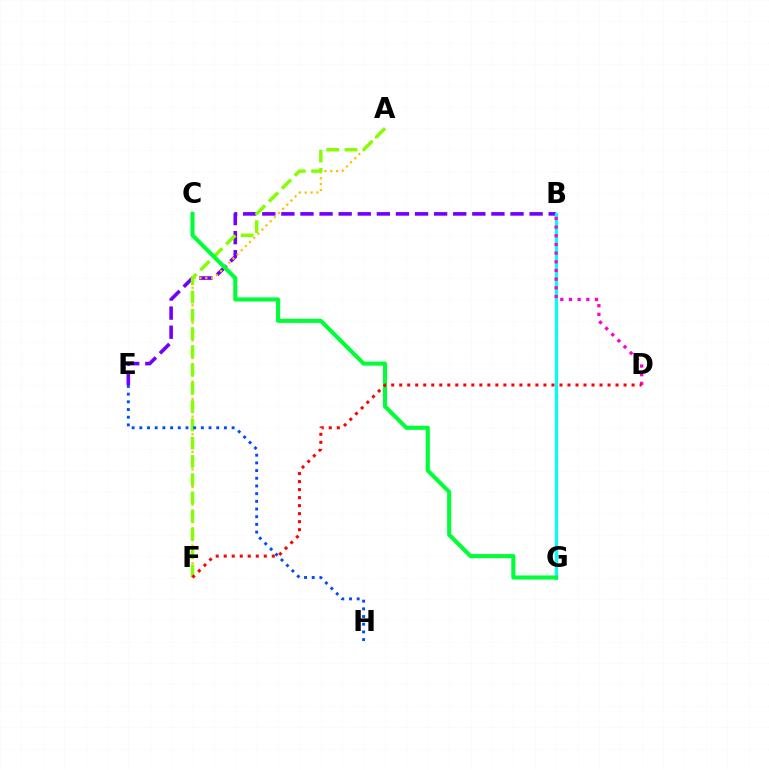{('B', 'E'): [{'color': '#7200ff', 'line_style': 'dashed', 'thickness': 2.59}], ('A', 'F'): [{'color': '#ffbd00', 'line_style': 'dotted', 'thickness': 1.59}, {'color': '#84ff00', 'line_style': 'dashed', 'thickness': 2.48}], ('B', 'G'): [{'color': '#00fff6', 'line_style': 'solid', 'thickness': 2.29}], ('B', 'D'): [{'color': '#ff00cf', 'line_style': 'dotted', 'thickness': 2.36}], ('C', 'G'): [{'color': '#00ff39', 'line_style': 'solid', 'thickness': 2.96}], ('E', 'H'): [{'color': '#004bff', 'line_style': 'dotted', 'thickness': 2.09}], ('D', 'F'): [{'color': '#ff0000', 'line_style': 'dotted', 'thickness': 2.18}]}